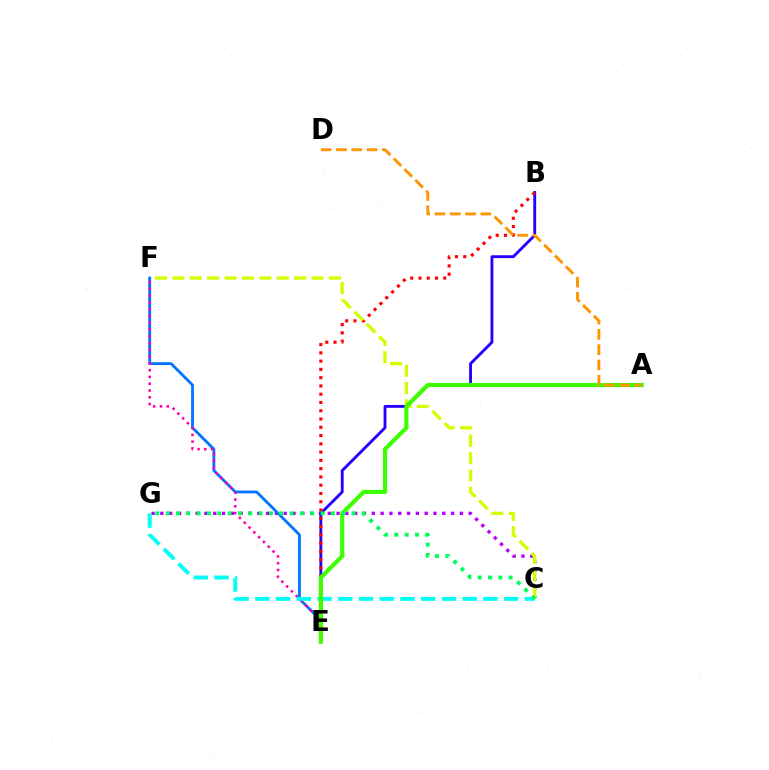{('C', 'G'): [{'color': '#b900ff', 'line_style': 'dotted', 'thickness': 2.39}, {'color': '#00fff6', 'line_style': 'dashed', 'thickness': 2.82}, {'color': '#00ff5c', 'line_style': 'dotted', 'thickness': 2.81}], ('B', 'E'): [{'color': '#2500ff', 'line_style': 'solid', 'thickness': 2.06}, {'color': '#ff0000', 'line_style': 'dotted', 'thickness': 2.25}], ('E', 'F'): [{'color': '#0074ff', 'line_style': 'solid', 'thickness': 2.02}, {'color': '#ff00ac', 'line_style': 'dotted', 'thickness': 1.84}], ('C', 'F'): [{'color': '#d1ff00', 'line_style': 'dashed', 'thickness': 2.36}], ('A', 'E'): [{'color': '#3dff00', 'line_style': 'solid', 'thickness': 2.99}], ('A', 'D'): [{'color': '#ff9400', 'line_style': 'dashed', 'thickness': 2.08}]}